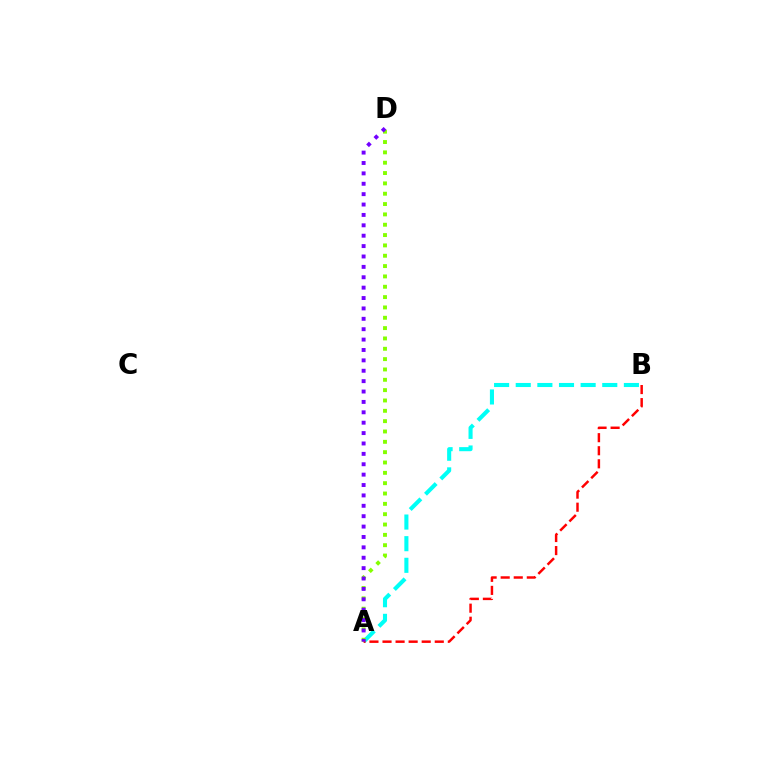{('A', 'B'): [{'color': '#00fff6', 'line_style': 'dashed', 'thickness': 2.94}, {'color': '#ff0000', 'line_style': 'dashed', 'thickness': 1.77}], ('A', 'D'): [{'color': '#84ff00', 'line_style': 'dotted', 'thickness': 2.81}, {'color': '#7200ff', 'line_style': 'dotted', 'thickness': 2.82}]}